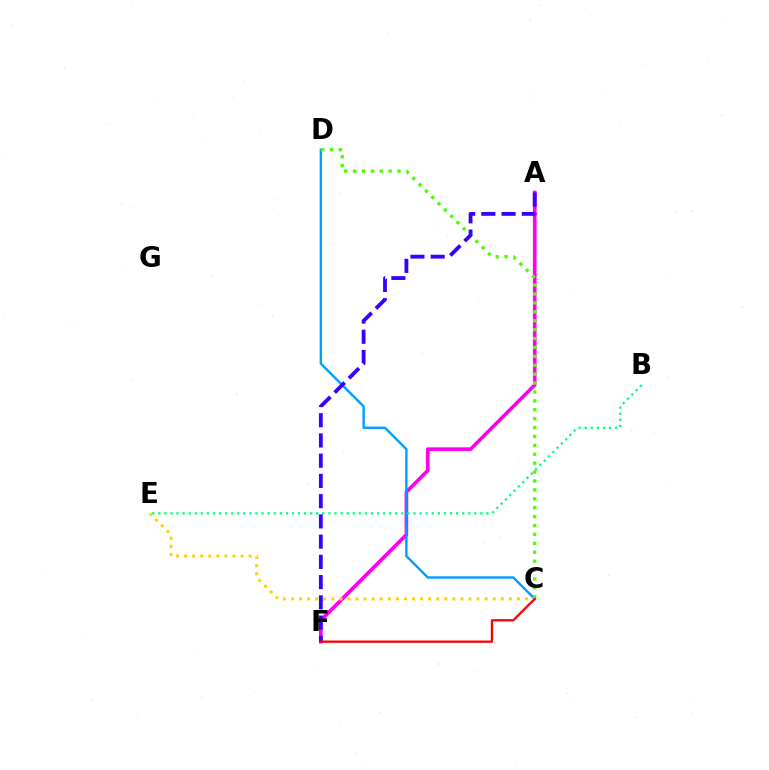{('A', 'F'): [{'color': '#ff00ed', 'line_style': 'solid', 'thickness': 2.63}, {'color': '#3700ff', 'line_style': 'dashed', 'thickness': 2.75}], ('C', 'D'): [{'color': '#009eff', 'line_style': 'solid', 'thickness': 1.72}, {'color': '#4fff00', 'line_style': 'dotted', 'thickness': 2.42}], ('C', 'E'): [{'color': '#ffd500', 'line_style': 'dotted', 'thickness': 2.19}], ('B', 'E'): [{'color': '#00ff86', 'line_style': 'dotted', 'thickness': 1.65}], ('C', 'F'): [{'color': '#ff0000', 'line_style': 'solid', 'thickness': 1.65}]}